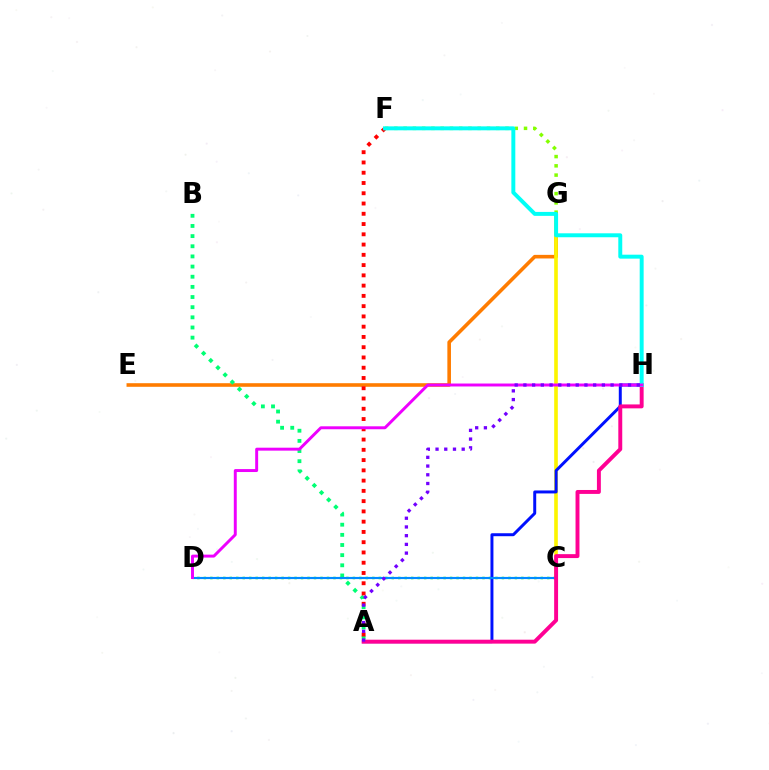{('E', 'G'): [{'color': '#ff7c00', 'line_style': 'solid', 'thickness': 2.59}], ('C', 'G'): [{'color': '#fcf500', 'line_style': 'solid', 'thickness': 2.61}], ('C', 'D'): [{'color': '#08ff00', 'line_style': 'dotted', 'thickness': 1.76}, {'color': '#008cff', 'line_style': 'solid', 'thickness': 1.55}], ('F', 'G'): [{'color': '#84ff00', 'line_style': 'dotted', 'thickness': 2.52}], ('A', 'B'): [{'color': '#00ff74', 'line_style': 'dotted', 'thickness': 2.76}], ('A', 'H'): [{'color': '#0010ff', 'line_style': 'solid', 'thickness': 2.14}, {'color': '#ff0094', 'line_style': 'solid', 'thickness': 2.83}, {'color': '#7200ff', 'line_style': 'dotted', 'thickness': 2.37}], ('A', 'F'): [{'color': '#ff0000', 'line_style': 'dotted', 'thickness': 2.79}], ('F', 'H'): [{'color': '#00fff6', 'line_style': 'solid', 'thickness': 2.84}], ('D', 'H'): [{'color': '#ee00ff', 'line_style': 'solid', 'thickness': 2.12}]}